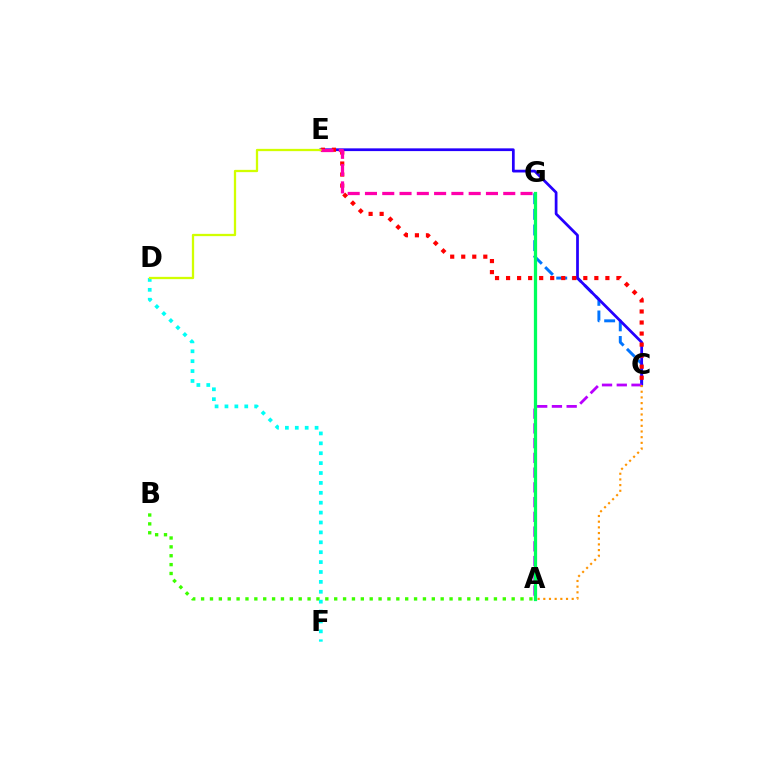{('C', 'G'): [{'color': '#0074ff', 'line_style': 'dashed', 'thickness': 2.12}], ('C', 'E'): [{'color': '#2500ff', 'line_style': 'solid', 'thickness': 1.97}, {'color': '#ff0000', 'line_style': 'dotted', 'thickness': 3.0}], ('A', 'B'): [{'color': '#3dff00', 'line_style': 'dotted', 'thickness': 2.41}], ('A', 'C'): [{'color': '#b900ff', 'line_style': 'dashed', 'thickness': 2.0}, {'color': '#ff9400', 'line_style': 'dotted', 'thickness': 1.54}], ('D', 'F'): [{'color': '#00fff6', 'line_style': 'dotted', 'thickness': 2.69}], ('D', 'E'): [{'color': '#d1ff00', 'line_style': 'solid', 'thickness': 1.65}], ('A', 'G'): [{'color': '#00ff5c', 'line_style': 'solid', 'thickness': 2.34}], ('E', 'G'): [{'color': '#ff00ac', 'line_style': 'dashed', 'thickness': 2.35}]}